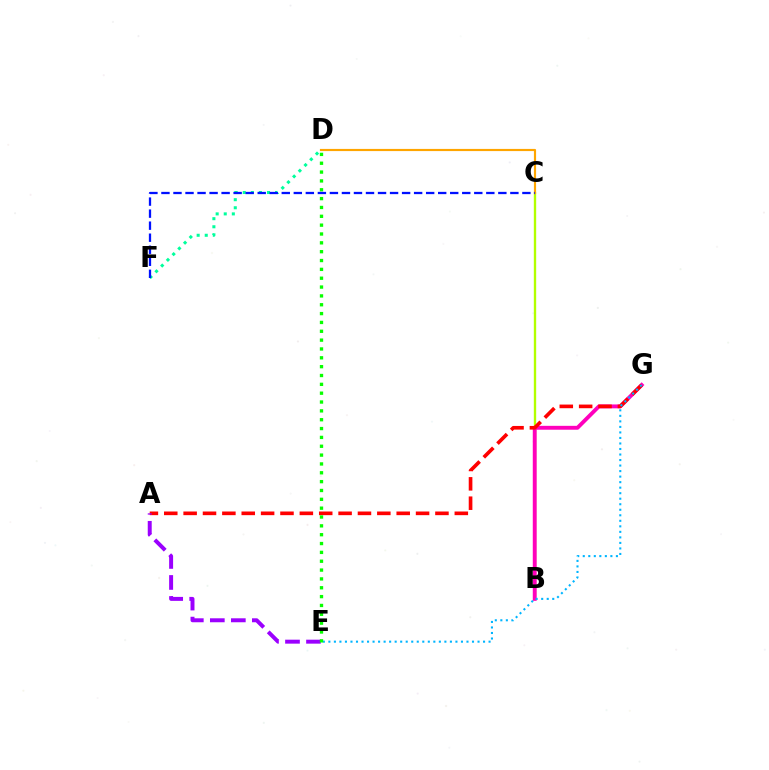{('B', 'C'): [{'color': '#b3ff00', 'line_style': 'solid', 'thickness': 1.7}], ('B', 'G'): [{'color': '#ff00bd', 'line_style': 'solid', 'thickness': 2.8}], ('A', 'G'): [{'color': '#ff0000', 'line_style': 'dashed', 'thickness': 2.63}], ('D', 'F'): [{'color': '#00ff9d', 'line_style': 'dotted', 'thickness': 2.2}], ('C', 'D'): [{'color': '#ffa500', 'line_style': 'solid', 'thickness': 1.57}], ('E', 'G'): [{'color': '#00b5ff', 'line_style': 'dotted', 'thickness': 1.5}], ('A', 'E'): [{'color': '#9b00ff', 'line_style': 'dashed', 'thickness': 2.85}], ('D', 'E'): [{'color': '#08ff00', 'line_style': 'dotted', 'thickness': 2.4}], ('C', 'F'): [{'color': '#0010ff', 'line_style': 'dashed', 'thickness': 1.63}]}